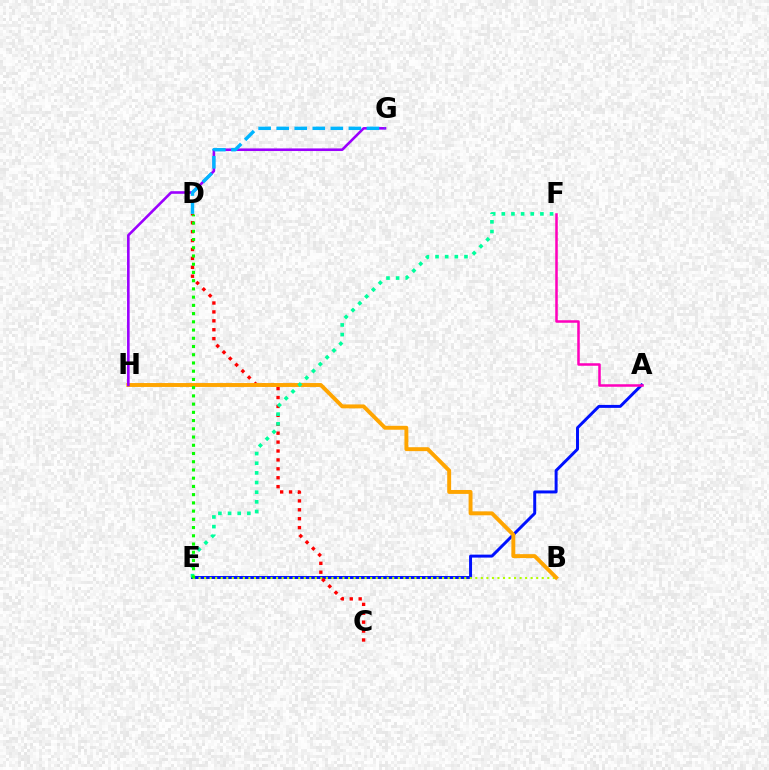{('A', 'E'): [{'color': '#0010ff', 'line_style': 'solid', 'thickness': 2.13}], ('B', 'E'): [{'color': '#b3ff00', 'line_style': 'dotted', 'thickness': 1.5}], ('C', 'D'): [{'color': '#ff0000', 'line_style': 'dotted', 'thickness': 2.42}], ('B', 'H'): [{'color': '#ffa500', 'line_style': 'solid', 'thickness': 2.82}], ('G', 'H'): [{'color': '#9b00ff', 'line_style': 'solid', 'thickness': 1.87}], ('A', 'F'): [{'color': '#ff00bd', 'line_style': 'solid', 'thickness': 1.82}], ('E', 'F'): [{'color': '#00ff9d', 'line_style': 'dotted', 'thickness': 2.62}], ('D', 'G'): [{'color': '#00b5ff', 'line_style': 'dashed', 'thickness': 2.45}], ('D', 'E'): [{'color': '#08ff00', 'line_style': 'dotted', 'thickness': 2.24}]}